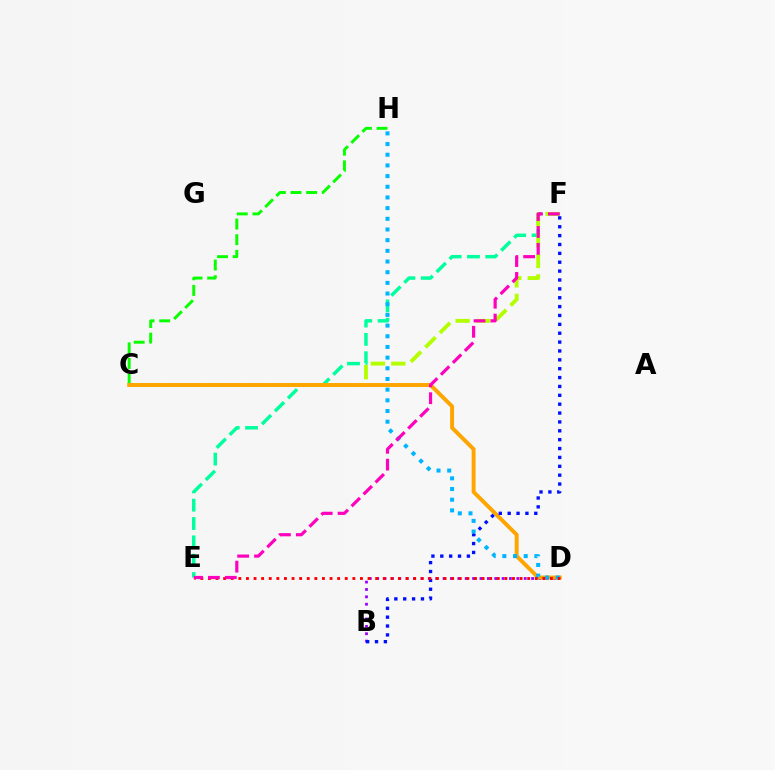{('E', 'F'): [{'color': '#00ff9d', 'line_style': 'dashed', 'thickness': 2.49}, {'color': '#ff00bd', 'line_style': 'dashed', 'thickness': 2.29}], ('B', 'D'): [{'color': '#9b00ff', 'line_style': 'dotted', 'thickness': 2.0}], ('C', 'F'): [{'color': '#b3ff00', 'line_style': 'dashed', 'thickness': 2.78}], ('C', 'H'): [{'color': '#08ff00', 'line_style': 'dashed', 'thickness': 2.12}], ('C', 'D'): [{'color': '#ffa500', 'line_style': 'solid', 'thickness': 2.83}], ('B', 'F'): [{'color': '#0010ff', 'line_style': 'dotted', 'thickness': 2.41}], ('D', 'H'): [{'color': '#00b5ff', 'line_style': 'dotted', 'thickness': 2.9}], ('D', 'E'): [{'color': '#ff0000', 'line_style': 'dotted', 'thickness': 2.07}]}